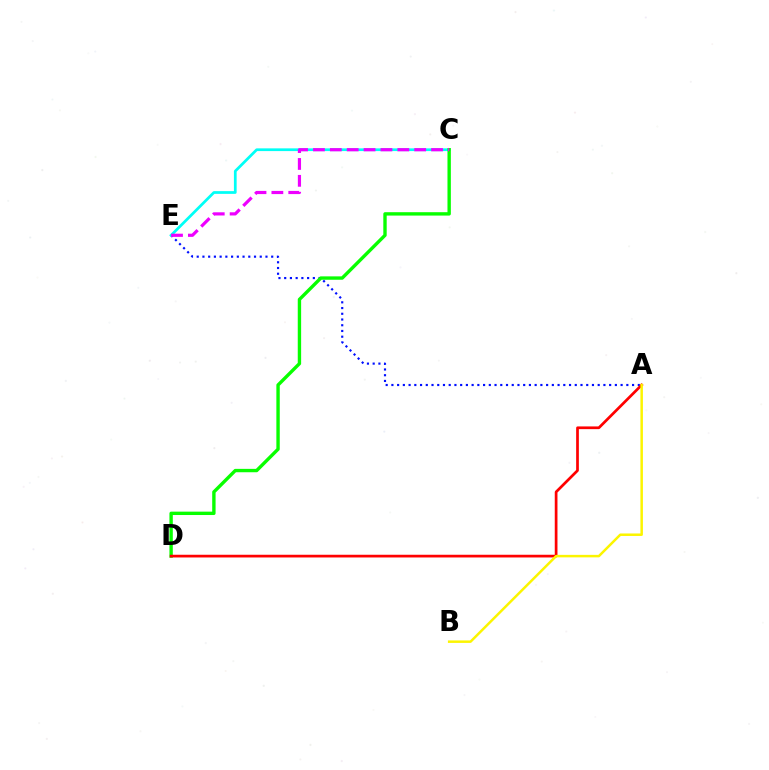{('A', 'E'): [{'color': '#0010ff', 'line_style': 'dotted', 'thickness': 1.56}], ('C', 'E'): [{'color': '#00fff6', 'line_style': 'solid', 'thickness': 1.97}, {'color': '#ee00ff', 'line_style': 'dashed', 'thickness': 2.29}], ('C', 'D'): [{'color': '#08ff00', 'line_style': 'solid', 'thickness': 2.43}], ('A', 'D'): [{'color': '#ff0000', 'line_style': 'solid', 'thickness': 1.95}], ('A', 'B'): [{'color': '#fcf500', 'line_style': 'solid', 'thickness': 1.8}]}